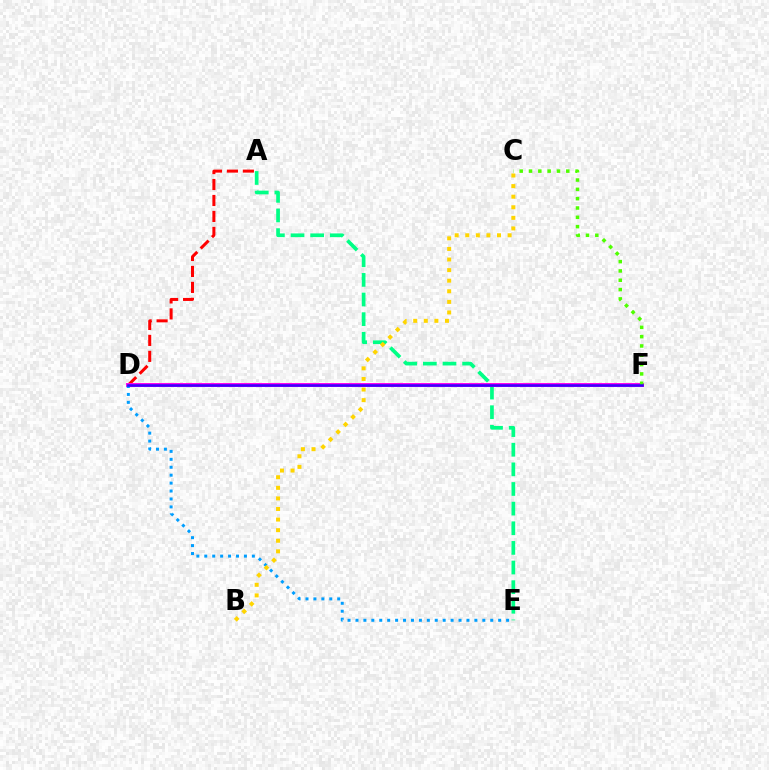{('A', 'D'): [{'color': '#ff0000', 'line_style': 'dashed', 'thickness': 2.17}], ('A', 'E'): [{'color': '#00ff86', 'line_style': 'dashed', 'thickness': 2.67}], ('D', 'F'): [{'color': '#ff00ed', 'line_style': 'solid', 'thickness': 2.84}, {'color': '#3700ff', 'line_style': 'solid', 'thickness': 1.83}], ('C', 'F'): [{'color': '#4fff00', 'line_style': 'dotted', 'thickness': 2.53}], ('D', 'E'): [{'color': '#009eff', 'line_style': 'dotted', 'thickness': 2.15}], ('B', 'C'): [{'color': '#ffd500', 'line_style': 'dotted', 'thickness': 2.88}]}